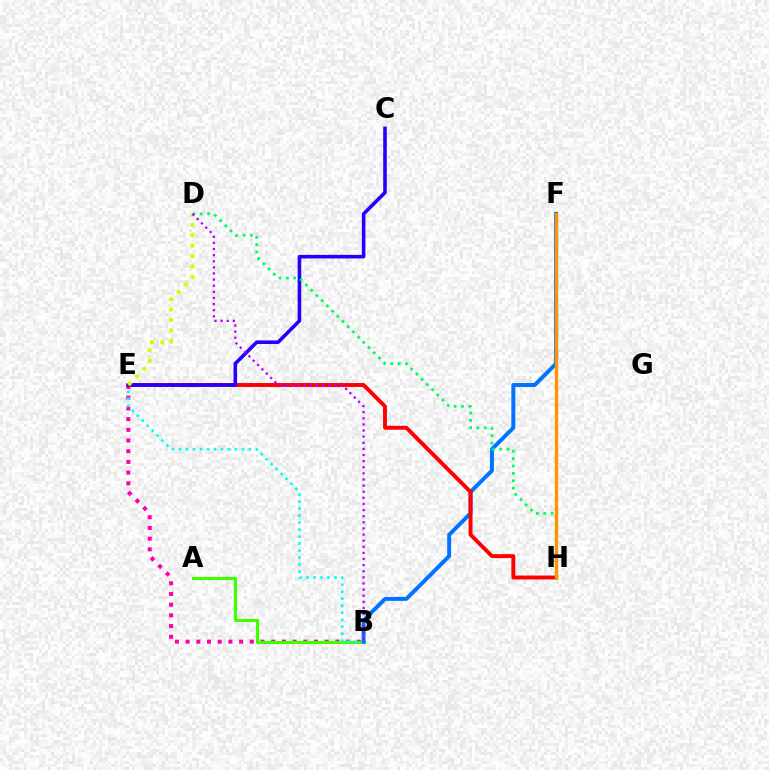{('B', 'E'): [{'color': '#ff00ac', 'line_style': 'dotted', 'thickness': 2.91}, {'color': '#00fff6', 'line_style': 'dotted', 'thickness': 1.9}], ('A', 'B'): [{'color': '#3dff00', 'line_style': 'solid', 'thickness': 2.26}], ('B', 'F'): [{'color': '#0074ff', 'line_style': 'solid', 'thickness': 2.84}], ('E', 'H'): [{'color': '#ff0000', 'line_style': 'solid', 'thickness': 2.82}], ('C', 'E'): [{'color': '#2500ff', 'line_style': 'solid', 'thickness': 2.59}], ('D', 'H'): [{'color': '#00ff5c', 'line_style': 'dotted', 'thickness': 2.0}], ('D', 'E'): [{'color': '#d1ff00', 'line_style': 'dotted', 'thickness': 2.82}], ('B', 'D'): [{'color': '#b900ff', 'line_style': 'dotted', 'thickness': 1.66}], ('F', 'H'): [{'color': '#ff9400', 'line_style': 'solid', 'thickness': 2.37}]}